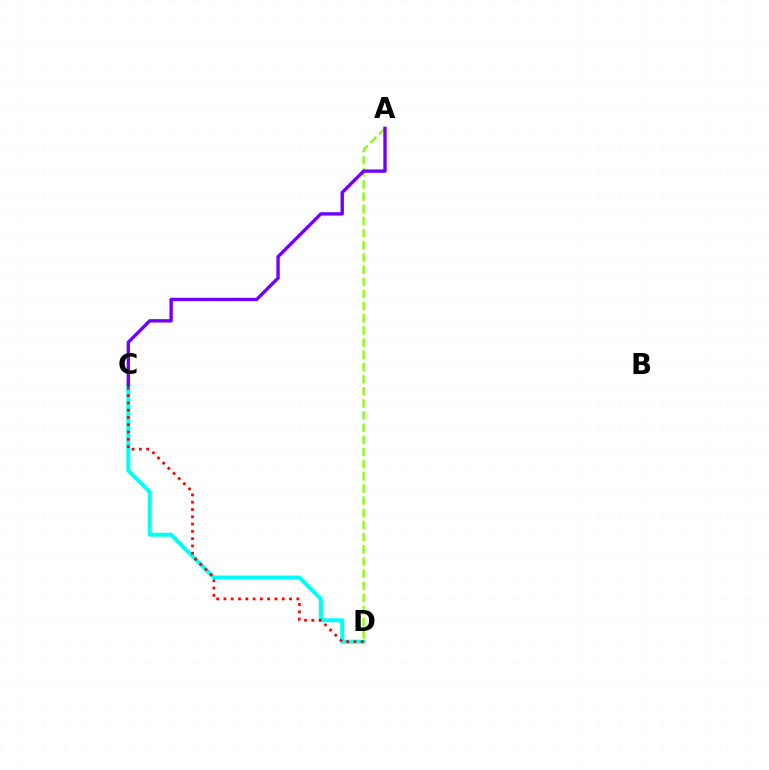{('C', 'D'): [{'color': '#00fff6', 'line_style': 'solid', 'thickness': 2.87}, {'color': '#ff0000', 'line_style': 'dotted', 'thickness': 1.98}], ('A', 'D'): [{'color': '#84ff00', 'line_style': 'dashed', 'thickness': 1.65}], ('A', 'C'): [{'color': '#7200ff', 'line_style': 'solid', 'thickness': 2.43}]}